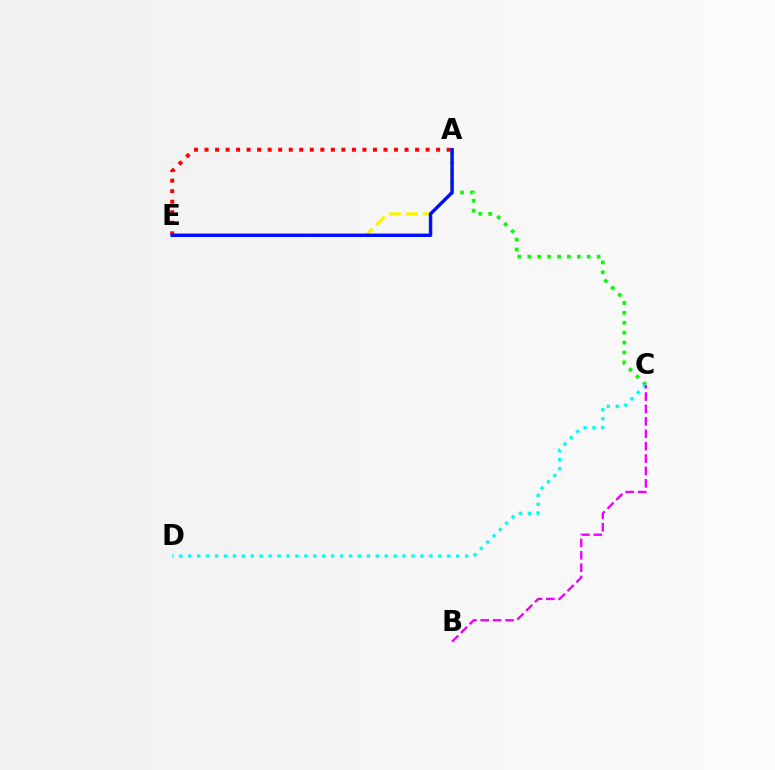{('A', 'C'): [{'color': '#08ff00', 'line_style': 'dotted', 'thickness': 2.69}], ('A', 'E'): [{'color': '#fcf500', 'line_style': 'dashed', 'thickness': 2.33}, {'color': '#ff0000', 'line_style': 'dotted', 'thickness': 2.86}, {'color': '#0010ff', 'line_style': 'solid', 'thickness': 2.47}], ('C', 'D'): [{'color': '#00fff6', 'line_style': 'dotted', 'thickness': 2.43}], ('B', 'C'): [{'color': '#ee00ff', 'line_style': 'dashed', 'thickness': 1.68}]}